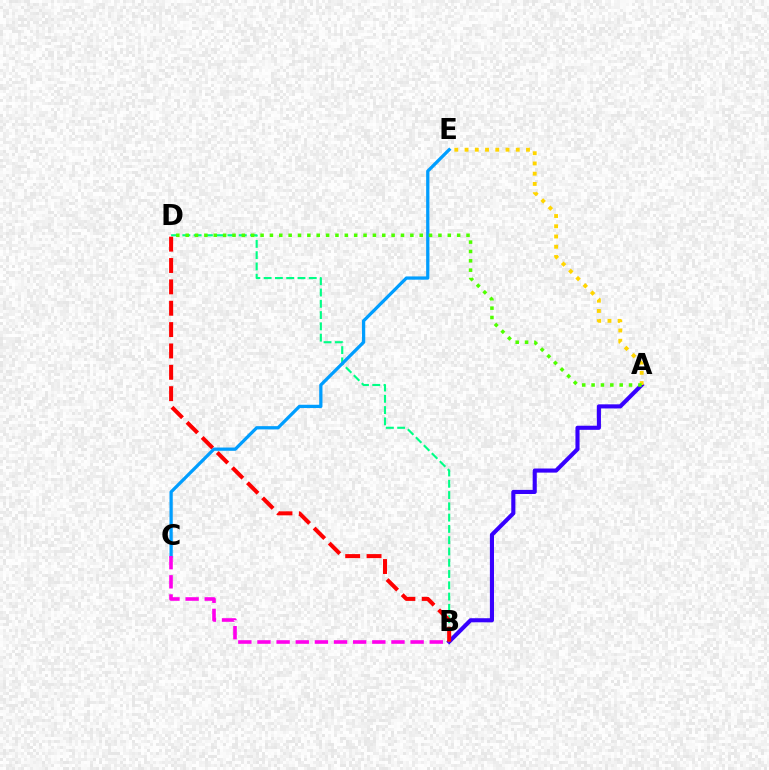{('A', 'B'): [{'color': '#3700ff', 'line_style': 'solid', 'thickness': 2.96}], ('B', 'D'): [{'color': '#00ff86', 'line_style': 'dashed', 'thickness': 1.53}, {'color': '#ff0000', 'line_style': 'dashed', 'thickness': 2.9}], ('A', 'E'): [{'color': '#ffd500', 'line_style': 'dotted', 'thickness': 2.78}], ('C', 'E'): [{'color': '#009eff', 'line_style': 'solid', 'thickness': 2.35}], ('B', 'C'): [{'color': '#ff00ed', 'line_style': 'dashed', 'thickness': 2.6}], ('A', 'D'): [{'color': '#4fff00', 'line_style': 'dotted', 'thickness': 2.54}]}